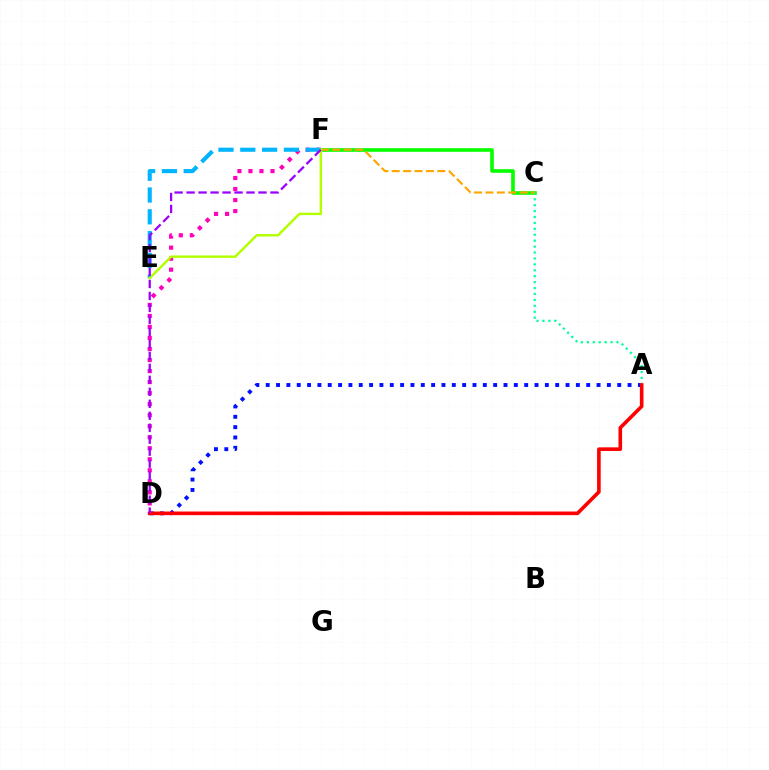{('C', 'F'): [{'color': '#08ff00', 'line_style': 'solid', 'thickness': 2.63}, {'color': '#ffa500', 'line_style': 'dashed', 'thickness': 1.55}], ('D', 'F'): [{'color': '#ff00bd', 'line_style': 'dotted', 'thickness': 3.0}, {'color': '#9b00ff', 'line_style': 'dashed', 'thickness': 1.63}], ('A', 'D'): [{'color': '#0010ff', 'line_style': 'dotted', 'thickness': 2.81}, {'color': '#ff0000', 'line_style': 'solid', 'thickness': 2.6}], ('A', 'C'): [{'color': '#00ff9d', 'line_style': 'dotted', 'thickness': 1.61}], ('E', 'F'): [{'color': '#00b5ff', 'line_style': 'dashed', 'thickness': 2.96}, {'color': '#b3ff00', 'line_style': 'solid', 'thickness': 1.76}]}